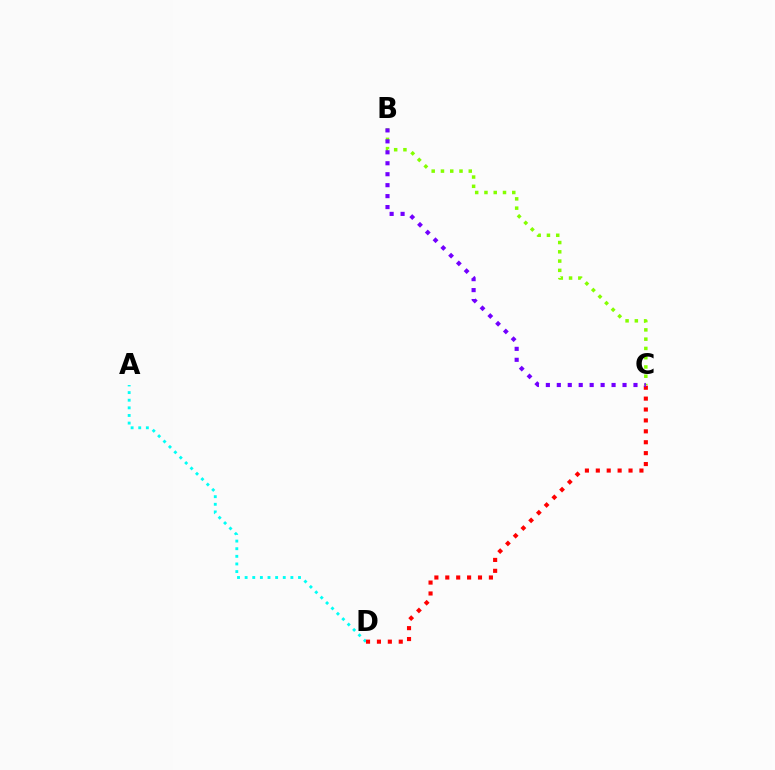{('B', 'C'): [{'color': '#84ff00', 'line_style': 'dotted', 'thickness': 2.52}, {'color': '#7200ff', 'line_style': 'dotted', 'thickness': 2.98}], ('A', 'D'): [{'color': '#00fff6', 'line_style': 'dotted', 'thickness': 2.07}], ('C', 'D'): [{'color': '#ff0000', 'line_style': 'dotted', 'thickness': 2.96}]}